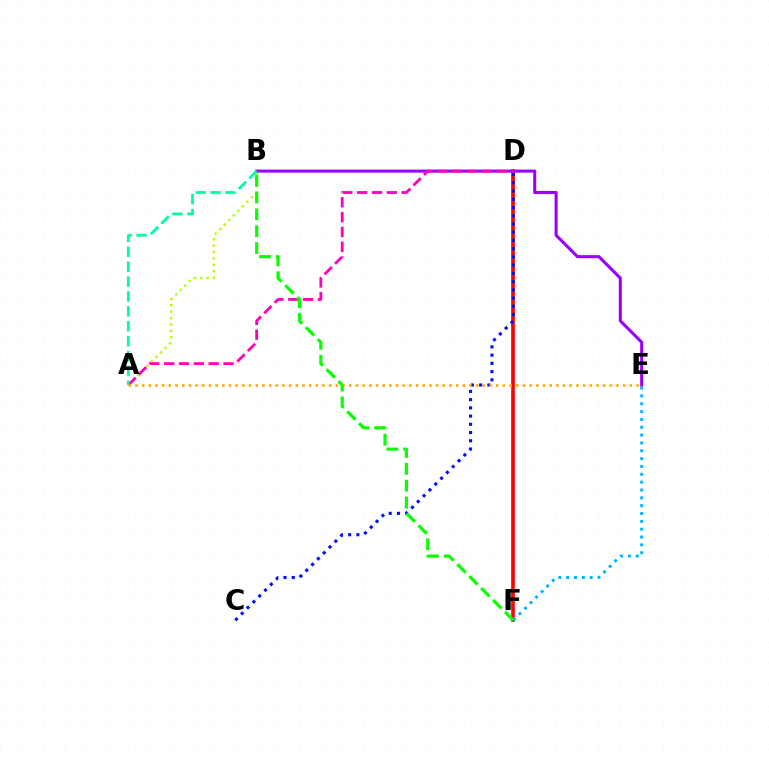{('A', 'B'): [{'color': '#b3ff00', 'line_style': 'dotted', 'thickness': 1.74}, {'color': '#00ff9d', 'line_style': 'dashed', 'thickness': 2.02}], ('D', 'F'): [{'color': '#ff0000', 'line_style': 'solid', 'thickness': 2.62}], ('B', 'E'): [{'color': '#9b00ff', 'line_style': 'solid', 'thickness': 2.2}], ('A', 'D'): [{'color': '#ff00bd', 'line_style': 'dashed', 'thickness': 2.02}], ('E', 'F'): [{'color': '#00b5ff', 'line_style': 'dotted', 'thickness': 2.13}], ('C', 'D'): [{'color': '#0010ff', 'line_style': 'dotted', 'thickness': 2.24}], ('A', 'E'): [{'color': '#ffa500', 'line_style': 'dotted', 'thickness': 1.82}], ('B', 'F'): [{'color': '#08ff00', 'line_style': 'dashed', 'thickness': 2.29}]}